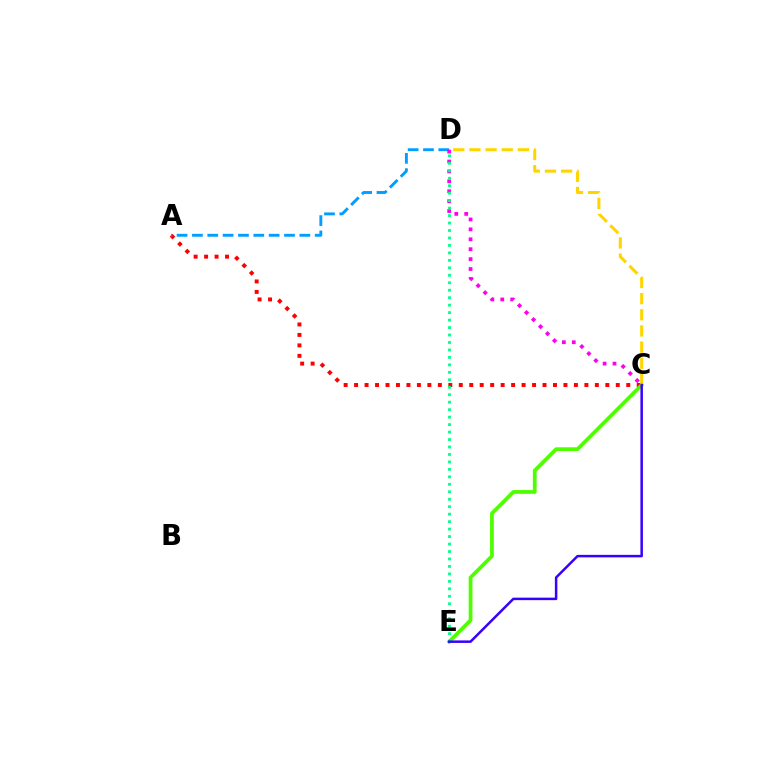{('A', 'C'): [{'color': '#ff0000', 'line_style': 'dotted', 'thickness': 2.84}], ('A', 'D'): [{'color': '#009eff', 'line_style': 'dashed', 'thickness': 2.08}], ('C', 'D'): [{'color': '#ff00ed', 'line_style': 'dotted', 'thickness': 2.69}, {'color': '#ffd500', 'line_style': 'dashed', 'thickness': 2.19}], ('C', 'E'): [{'color': '#4fff00', 'line_style': 'solid', 'thickness': 2.71}, {'color': '#3700ff', 'line_style': 'solid', 'thickness': 1.8}], ('D', 'E'): [{'color': '#00ff86', 'line_style': 'dotted', 'thickness': 2.03}]}